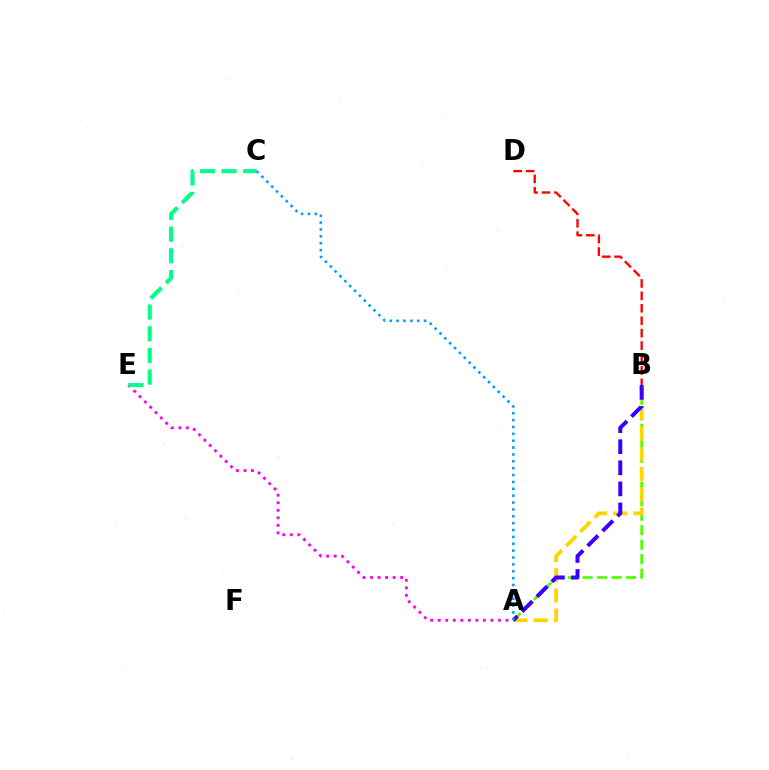{('B', 'D'): [{'color': '#ff0000', 'line_style': 'dashed', 'thickness': 1.69}], ('A', 'B'): [{'color': '#4fff00', 'line_style': 'dashed', 'thickness': 1.97}, {'color': '#ffd500', 'line_style': 'dashed', 'thickness': 2.74}, {'color': '#3700ff', 'line_style': 'dashed', 'thickness': 2.86}], ('A', 'E'): [{'color': '#ff00ed', 'line_style': 'dotted', 'thickness': 2.05}], ('C', 'E'): [{'color': '#00ff86', 'line_style': 'dashed', 'thickness': 2.95}], ('A', 'C'): [{'color': '#009eff', 'line_style': 'dotted', 'thickness': 1.87}]}